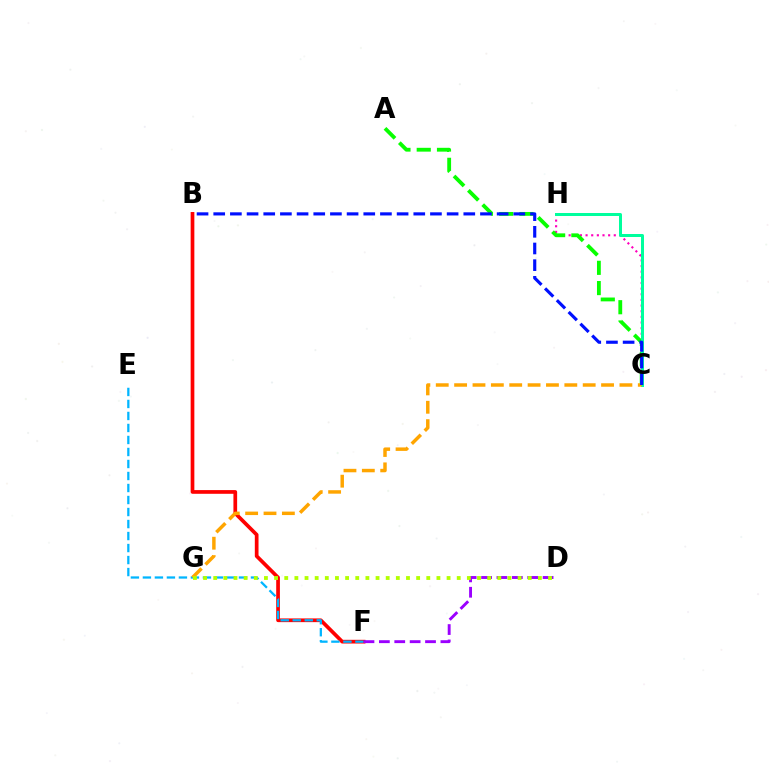{('C', 'H'): [{'color': '#ff00bd', 'line_style': 'dotted', 'thickness': 1.53}, {'color': '#00ff9d', 'line_style': 'solid', 'thickness': 2.15}], ('B', 'F'): [{'color': '#ff0000', 'line_style': 'solid', 'thickness': 2.67}], ('A', 'C'): [{'color': '#08ff00', 'line_style': 'dashed', 'thickness': 2.75}], ('E', 'F'): [{'color': '#00b5ff', 'line_style': 'dashed', 'thickness': 1.63}], ('C', 'G'): [{'color': '#ffa500', 'line_style': 'dashed', 'thickness': 2.5}], ('D', 'F'): [{'color': '#9b00ff', 'line_style': 'dashed', 'thickness': 2.09}], ('B', 'C'): [{'color': '#0010ff', 'line_style': 'dashed', 'thickness': 2.26}], ('D', 'G'): [{'color': '#b3ff00', 'line_style': 'dotted', 'thickness': 2.76}]}